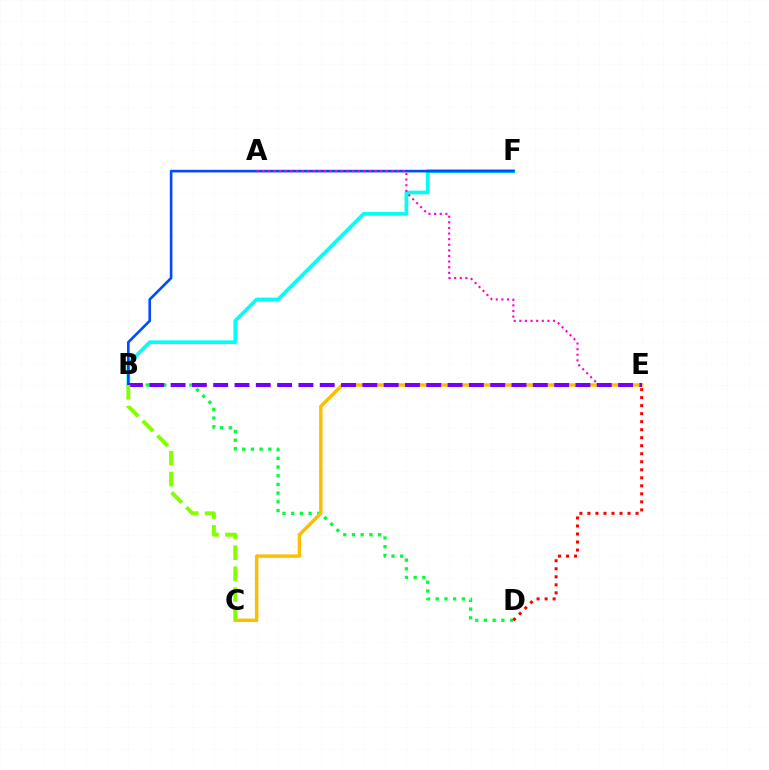{('B', 'F'): [{'color': '#00fff6', 'line_style': 'solid', 'thickness': 2.66}, {'color': '#004bff', 'line_style': 'solid', 'thickness': 1.9}], ('B', 'D'): [{'color': '#00ff39', 'line_style': 'dotted', 'thickness': 2.36}], ('A', 'E'): [{'color': '#ff00cf', 'line_style': 'dotted', 'thickness': 1.52}], ('C', 'E'): [{'color': '#ffbd00', 'line_style': 'solid', 'thickness': 2.49}], ('B', 'E'): [{'color': '#7200ff', 'line_style': 'dashed', 'thickness': 2.89}], ('B', 'C'): [{'color': '#84ff00', 'line_style': 'dashed', 'thickness': 2.84}], ('D', 'E'): [{'color': '#ff0000', 'line_style': 'dotted', 'thickness': 2.18}]}